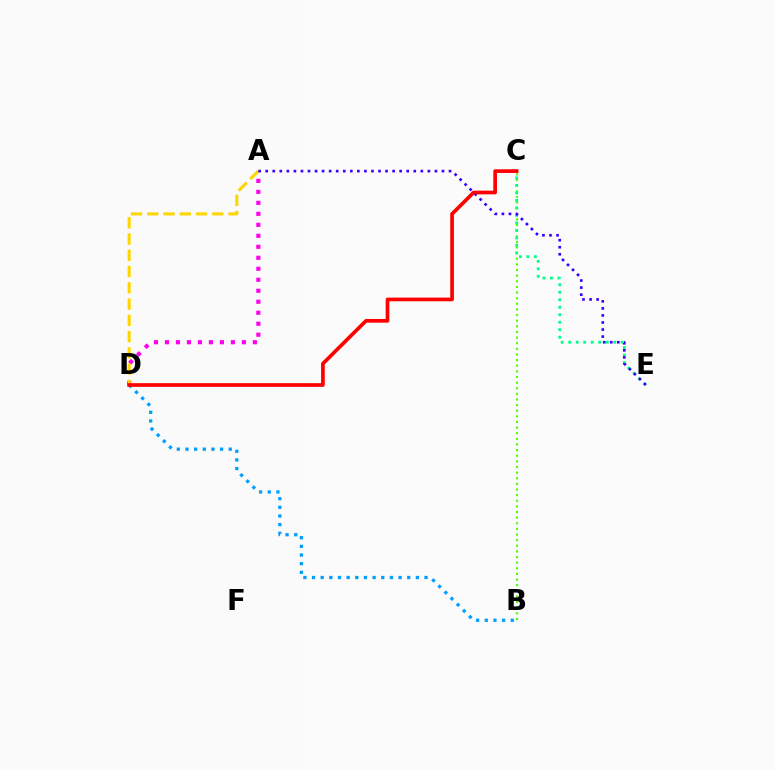{('A', 'D'): [{'color': '#ff00ed', 'line_style': 'dotted', 'thickness': 2.99}, {'color': '#ffd500', 'line_style': 'dashed', 'thickness': 2.21}], ('B', 'D'): [{'color': '#009eff', 'line_style': 'dotted', 'thickness': 2.35}], ('B', 'C'): [{'color': '#4fff00', 'line_style': 'dotted', 'thickness': 1.53}], ('C', 'E'): [{'color': '#00ff86', 'line_style': 'dotted', 'thickness': 2.04}], ('A', 'E'): [{'color': '#3700ff', 'line_style': 'dotted', 'thickness': 1.92}], ('C', 'D'): [{'color': '#ff0000', 'line_style': 'solid', 'thickness': 2.65}]}